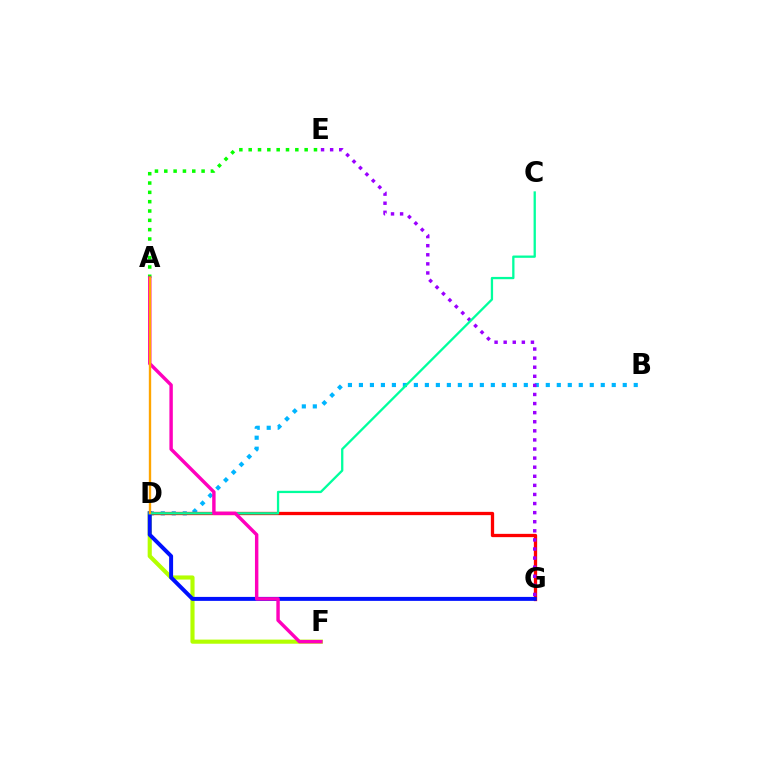{('D', 'F'): [{'color': '#b3ff00', 'line_style': 'solid', 'thickness': 2.97}], ('B', 'D'): [{'color': '#00b5ff', 'line_style': 'dotted', 'thickness': 2.99}], ('D', 'G'): [{'color': '#ff0000', 'line_style': 'solid', 'thickness': 2.37}, {'color': '#0010ff', 'line_style': 'solid', 'thickness': 2.85}], ('E', 'G'): [{'color': '#9b00ff', 'line_style': 'dotted', 'thickness': 2.47}], ('A', 'E'): [{'color': '#08ff00', 'line_style': 'dotted', 'thickness': 2.53}], ('C', 'D'): [{'color': '#00ff9d', 'line_style': 'solid', 'thickness': 1.65}], ('A', 'F'): [{'color': '#ff00bd', 'line_style': 'solid', 'thickness': 2.46}], ('A', 'D'): [{'color': '#ffa500', 'line_style': 'solid', 'thickness': 1.7}]}